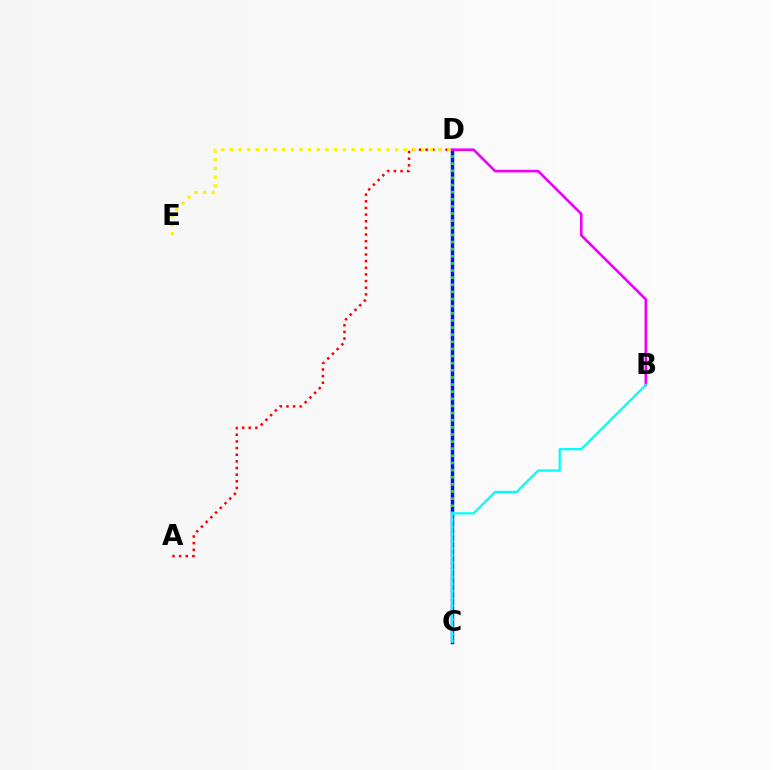{('C', 'D'): [{'color': '#0010ff', 'line_style': 'solid', 'thickness': 2.49}, {'color': '#08ff00', 'line_style': 'dotted', 'thickness': 1.94}], ('A', 'D'): [{'color': '#ff0000', 'line_style': 'dotted', 'thickness': 1.81}], ('B', 'D'): [{'color': '#ee00ff', 'line_style': 'solid', 'thickness': 1.89}], ('D', 'E'): [{'color': '#fcf500', 'line_style': 'dotted', 'thickness': 2.36}], ('B', 'C'): [{'color': '#00fff6', 'line_style': 'solid', 'thickness': 1.63}]}